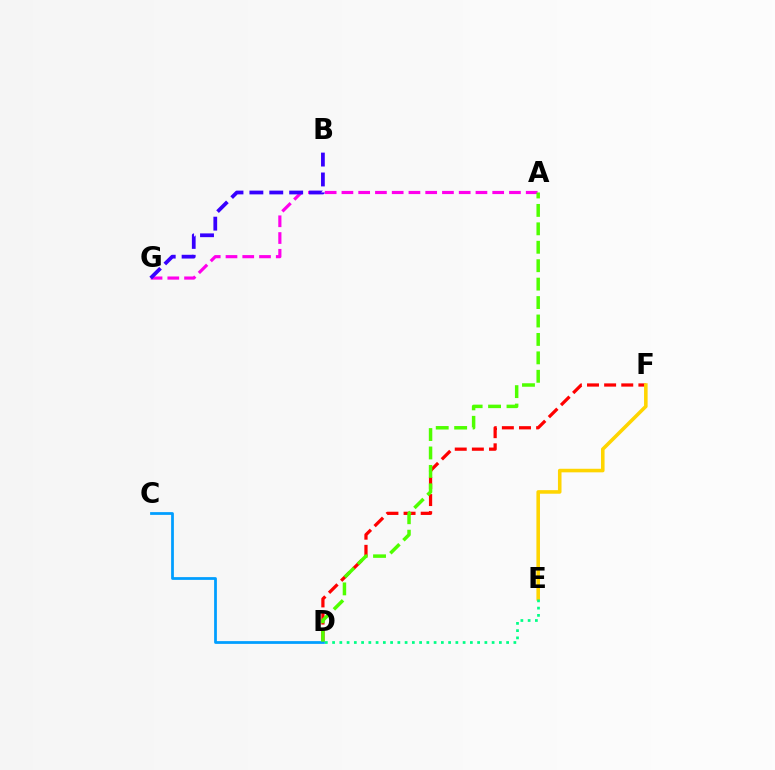{('D', 'F'): [{'color': '#ff0000', 'line_style': 'dashed', 'thickness': 2.33}], ('A', 'G'): [{'color': '#ff00ed', 'line_style': 'dashed', 'thickness': 2.28}], ('E', 'F'): [{'color': '#ffd500', 'line_style': 'solid', 'thickness': 2.57}], ('C', 'D'): [{'color': '#009eff', 'line_style': 'solid', 'thickness': 1.98}], ('D', 'E'): [{'color': '#00ff86', 'line_style': 'dotted', 'thickness': 1.97}], ('B', 'G'): [{'color': '#3700ff', 'line_style': 'dashed', 'thickness': 2.7}], ('A', 'D'): [{'color': '#4fff00', 'line_style': 'dashed', 'thickness': 2.5}]}